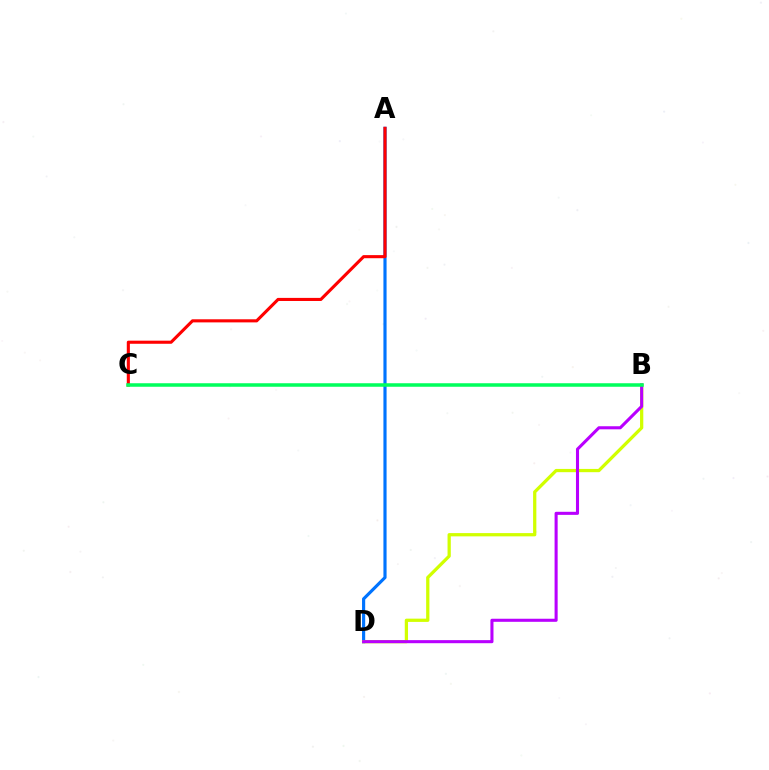{('A', 'D'): [{'color': '#0074ff', 'line_style': 'solid', 'thickness': 2.27}], ('A', 'C'): [{'color': '#ff0000', 'line_style': 'solid', 'thickness': 2.23}], ('B', 'D'): [{'color': '#d1ff00', 'line_style': 'solid', 'thickness': 2.34}, {'color': '#b900ff', 'line_style': 'solid', 'thickness': 2.21}], ('B', 'C'): [{'color': '#00ff5c', 'line_style': 'solid', 'thickness': 2.53}]}